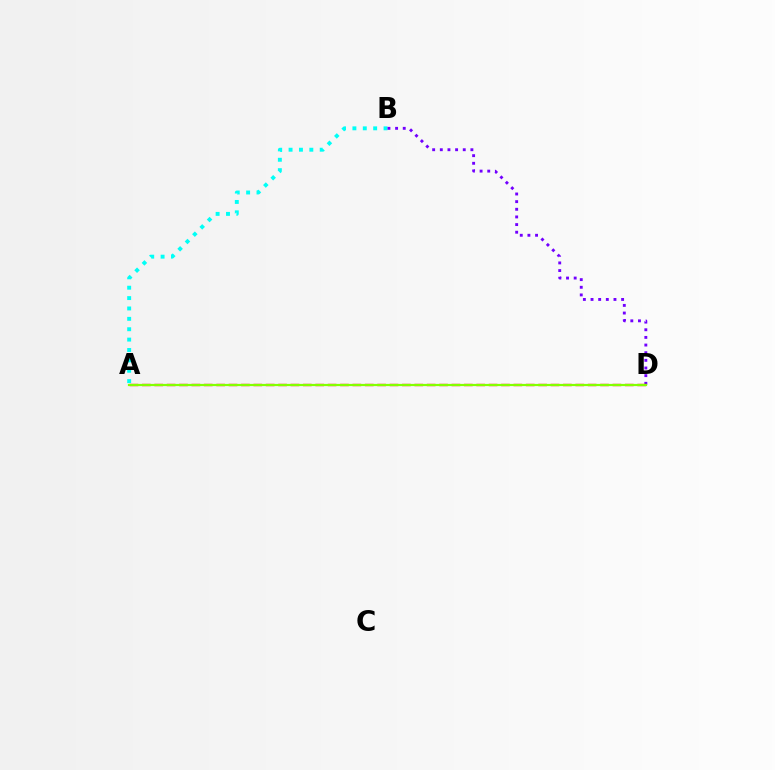{('A', 'B'): [{'color': '#00fff6', 'line_style': 'dotted', 'thickness': 2.82}], ('B', 'D'): [{'color': '#7200ff', 'line_style': 'dotted', 'thickness': 2.08}], ('A', 'D'): [{'color': '#ff0000', 'line_style': 'dashed', 'thickness': 1.68}, {'color': '#84ff00', 'line_style': 'solid', 'thickness': 1.58}]}